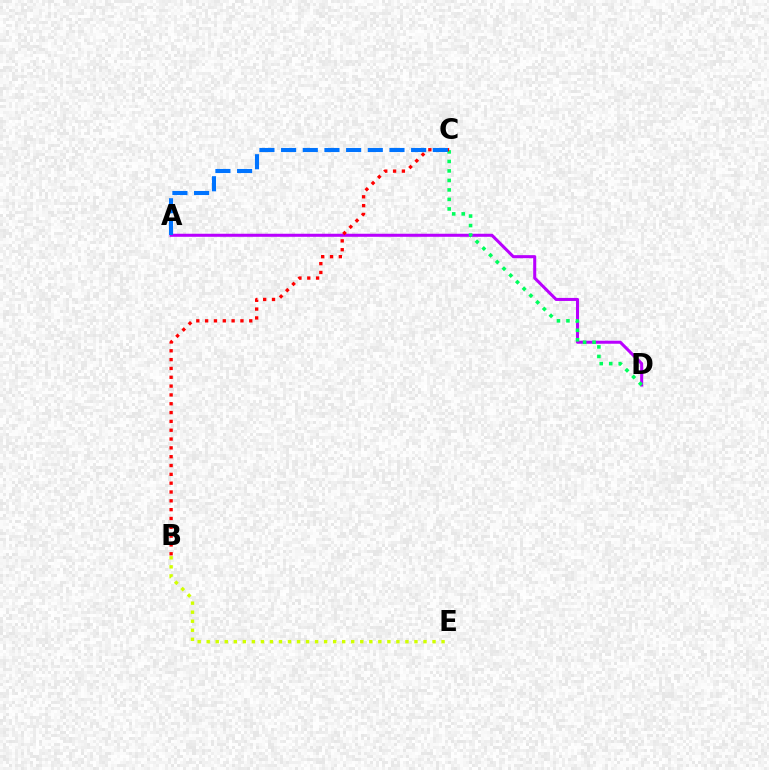{('A', 'D'): [{'color': '#b900ff', 'line_style': 'solid', 'thickness': 2.19}], ('C', 'D'): [{'color': '#00ff5c', 'line_style': 'dotted', 'thickness': 2.58}], ('B', 'C'): [{'color': '#ff0000', 'line_style': 'dotted', 'thickness': 2.4}], ('A', 'C'): [{'color': '#0074ff', 'line_style': 'dashed', 'thickness': 2.94}], ('B', 'E'): [{'color': '#d1ff00', 'line_style': 'dotted', 'thickness': 2.45}]}